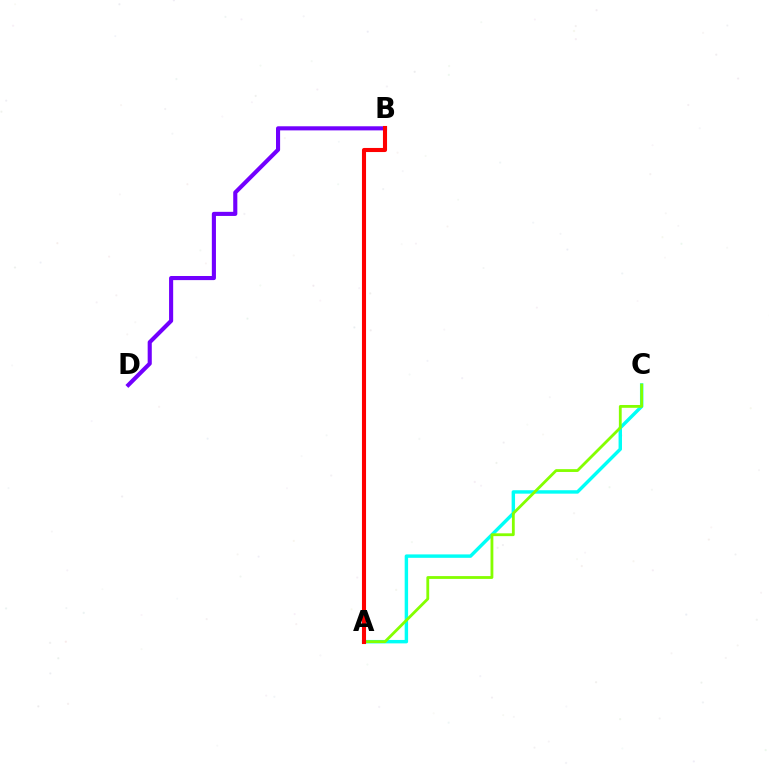{('A', 'C'): [{'color': '#00fff6', 'line_style': 'solid', 'thickness': 2.47}, {'color': '#84ff00', 'line_style': 'solid', 'thickness': 2.03}], ('B', 'D'): [{'color': '#7200ff', 'line_style': 'solid', 'thickness': 2.96}], ('A', 'B'): [{'color': '#ff0000', 'line_style': 'solid', 'thickness': 2.94}]}